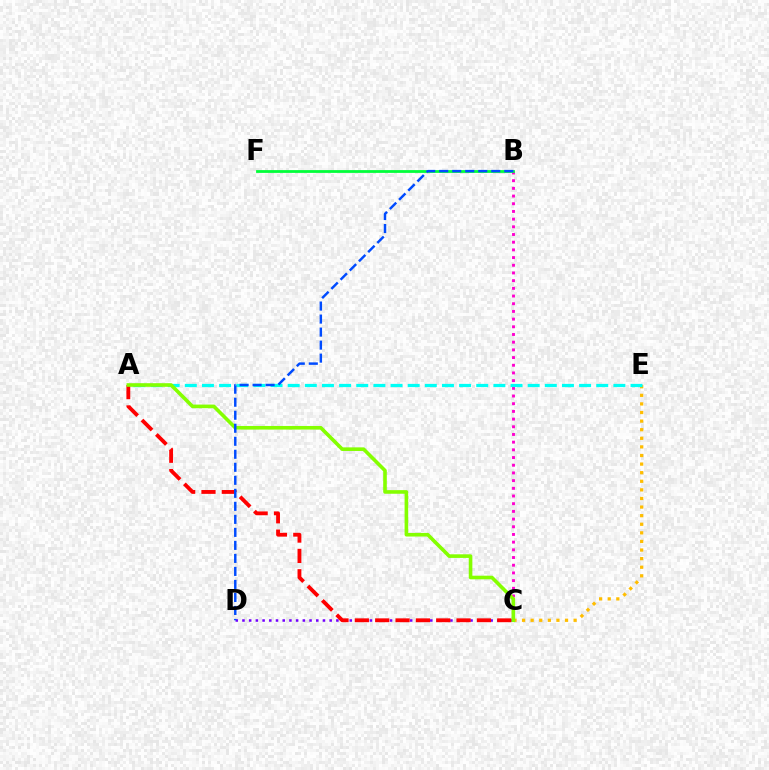{('C', 'E'): [{'color': '#ffbd00', 'line_style': 'dotted', 'thickness': 2.34}], ('B', 'C'): [{'color': '#ff00cf', 'line_style': 'dotted', 'thickness': 2.09}], ('A', 'E'): [{'color': '#00fff6', 'line_style': 'dashed', 'thickness': 2.33}], ('C', 'D'): [{'color': '#7200ff', 'line_style': 'dotted', 'thickness': 1.82}], ('A', 'C'): [{'color': '#ff0000', 'line_style': 'dashed', 'thickness': 2.76}, {'color': '#84ff00', 'line_style': 'solid', 'thickness': 2.6}], ('B', 'F'): [{'color': '#00ff39', 'line_style': 'solid', 'thickness': 2.0}], ('B', 'D'): [{'color': '#004bff', 'line_style': 'dashed', 'thickness': 1.77}]}